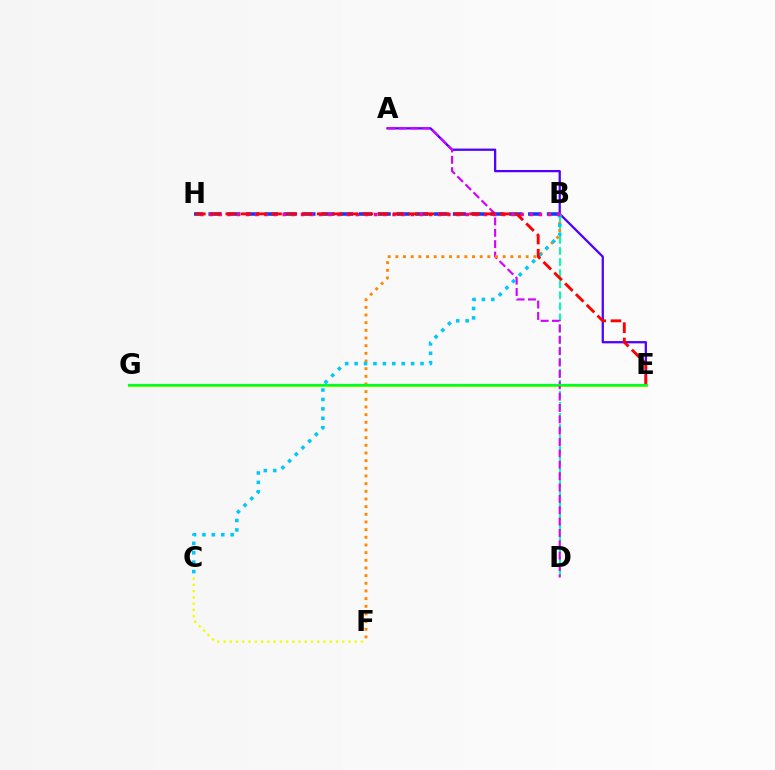{('B', 'D'): [{'color': '#00ffaf', 'line_style': 'dashed', 'thickness': 1.5}], ('A', 'E'): [{'color': '#4f00ff', 'line_style': 'solid', 'thickness': 1.63}], ('E', 'G'): [{'color': '#66ff00', 'line_style': 'solid', 'thickness': 2.17}, {'color': '#00ff27', 'line_style': 'solid', 'thickness': 1.57}], ('A', 'D'): [{'color': '#d600ff', 'line_style': 'dashed', 'thickness': 1.54}], ('B', 'F'): [{'color': '#ff8800', 'line_style': 'dotted', 'thickness': 2.08}], ('B', 'H'): [{'color': '#003fff', 'line_style': 'dashed', 'thickness': 2.55}, {'color': '#ff00a0', 'line_style': 'dotted', 'thickness': 2.49}], ('B', 'C'): [{'color': '#00c7ff', 'line_style': 'dotted', 'thickness': 2.56}], ('C', 'F'): [{'color': '#eeff00', 'line_style': 'dotted', 'thickness': 1.7}], ('E', 'H'): [{'color': '#ff0000', 'line_style': 'dashed', 'thickness': 2.07}]}